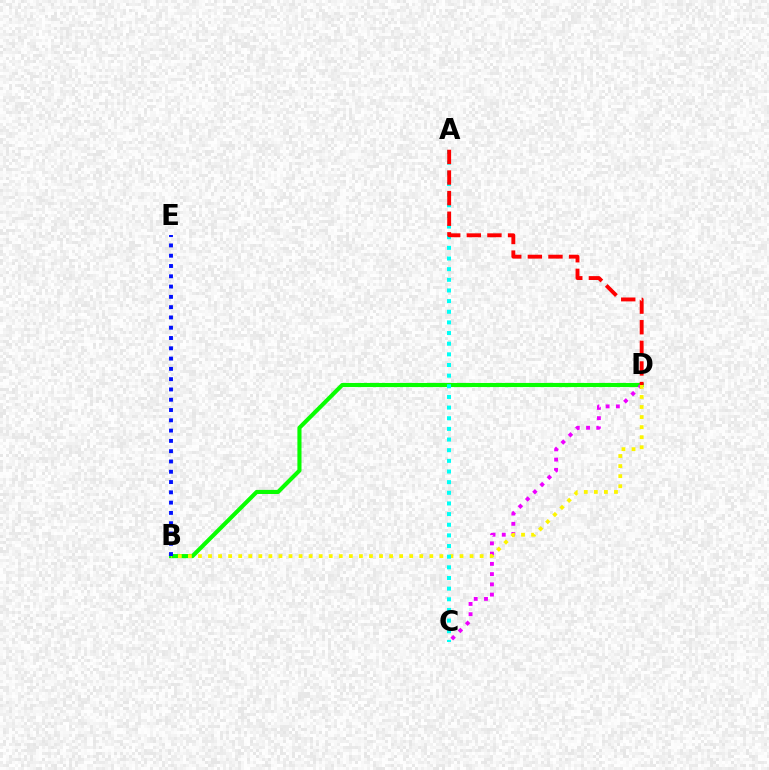{('B', 'D'): [{'color': '#08ff00', 'line_style': 'solid', 'thickness': 2.95}, {'color': '#fcf500', 'line_style': 'dotted', 'thickness': 2.73}], ('C', 'D'): [{'color': '#ee00ff', 'line_style': 'dotted', 'thickness': 2.78}], ('B', 'E'): [{'color': '#0010ff', 'line_style': 'dotted', 'thickness': 2.8}], ('A', 'C'): [{'color': '#00fff6', 'line_style': 'dotted', 'thickness': 2.89}], ('A', 'D'): [{'color': '#ff0000', 'line_style': 'dashed', 'thickness': 2.8}]}